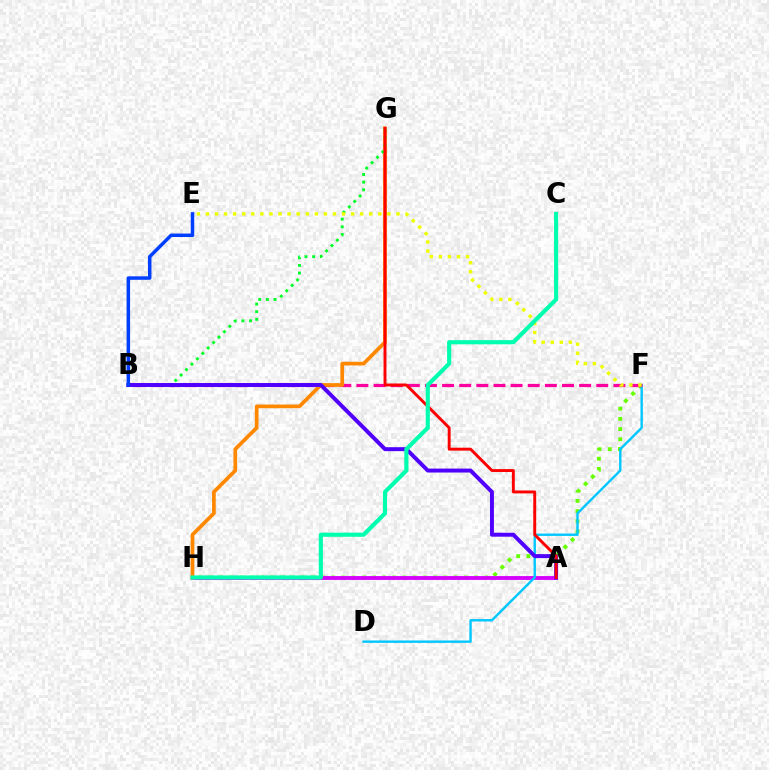{('F', 'H'): [{'color': '#66ff00', 'line_style': 'dotted', 'thickness': 2.77}], ('A', 'H'): [{'color': '#d600ff', 'line_style': 'solid', 'thickness': 2.77}], ('D', 'F'): [{'color': '#00c7ff', 'line_style': 'solid', 'thickness': 1.72}], ('B', 'F'): [{'color': '#ff00a0', 'line_style': 'dashed', 'thickness': 2.33}], ('G', 'H'): [{'color': '#ff8800', 'line_style': 'solid', 'thickness': 2.67}], ('B', 'G'): [{'color': '#00ff27', 'line_style': 'dotted', 'thickness': 2.08}], ('A', 'B'): [{'color': '#4f00ff', 'line_style': 'solid', 'thickness': 2.85}], ('A', 'G'): [{'color': '#ff0000', 'line_style': 'solid', 'thickness': 2.1}], ('B', 'E'): [{'color': '#003fff', 'line_style': 'solid', 'thickness': 2.51}], ('E', 'F'): [{'color': '#eeff00', 'line_style': 'dotted', 'thickness': 2.47}], ('C', 'H'): [{'color': '#00ffaf', 'line_style': 'solid', 'thickness': 2.98}]}